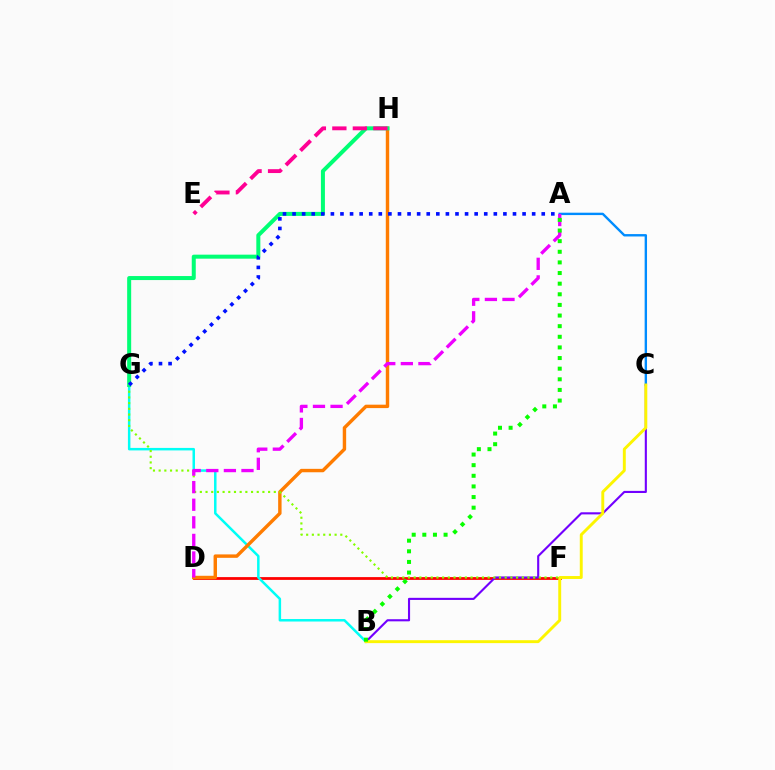{('D', 'F'): [{'color': '#ff0000', 'line_style': 'solid', 'thickness': 2.0}], ('B', 'G'): [{'color': '#00fff6', 'line_style': 'solid', 'thickness': 1.8}], ('A', 'C'): [{'color': '#008cff', 'line_style': 'solid', 'thickness': 1.72}], ('B', 'C'): [{'color': '#7200ff', 'line_style': 'solid', 'thickness': 1.52}, {'color': '#fcf500', 'line_style': 'solid', 'thickness': 2.1}], ('D', 'H'): [{'color': '#ff7c00', 'line_style': 'solid', 'thickness': 2.46}], ('F', 'G'): [{'color': '#84ff00', 'line_style': 'dotted', 'thickness': 1.55}], ('G', 'H'): [{'color': '#00ff74', 'line_style': 'solid', 'thickness': 2.89}], ('A', 'D'): [{'color': '#ee00ff', 'line_style': 'dashed', 'thickness': 2.39}], ('E', 'H'): [{'color': '#ff0094', 'line_style': 'dashed', 'thickness': 2.78}], ('A', 'B'): [{'color': '#08ff00', 'line_style': 'dotted', 'thickness': 2.89}], ('A', 'G'): [{'color': '#0010ff', 'line_style': 'dotted', 'thickness': 2.6}]}